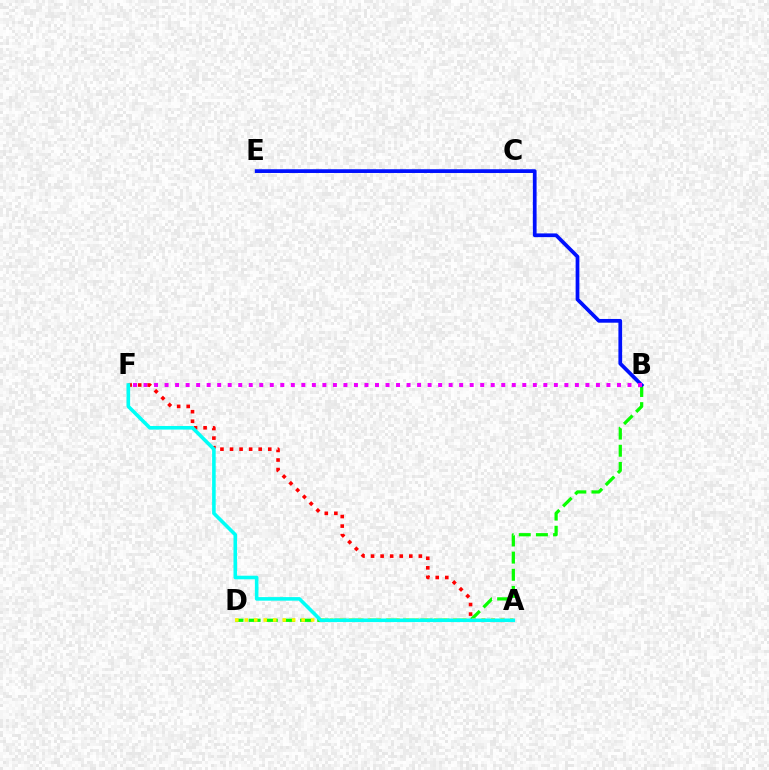{('B', 'D'): [{'color': '#08ff00', 'line_style': 'dashed', 'thickness': 2.33}], ('B', 'E'): [{'color': '#0010ff', 'line_style': 'solid', 'thickness': 2.69}], ('B', 'F'): [{'color': '#ee00ff', 'line_style': 'dotted', 'thickness': 2.86}], ('A', 'F'): [{'color': '#ff0000', 'line_style': 'dotted', 'thickness': 2.6}, {'color': '#00fff6', 'line_style': 'solid', 'thickness': 2.58}], ('A', 'D'): [{'color': '#fcf500', 'line_style': 'dotted', 'thickness': 2.58}]}